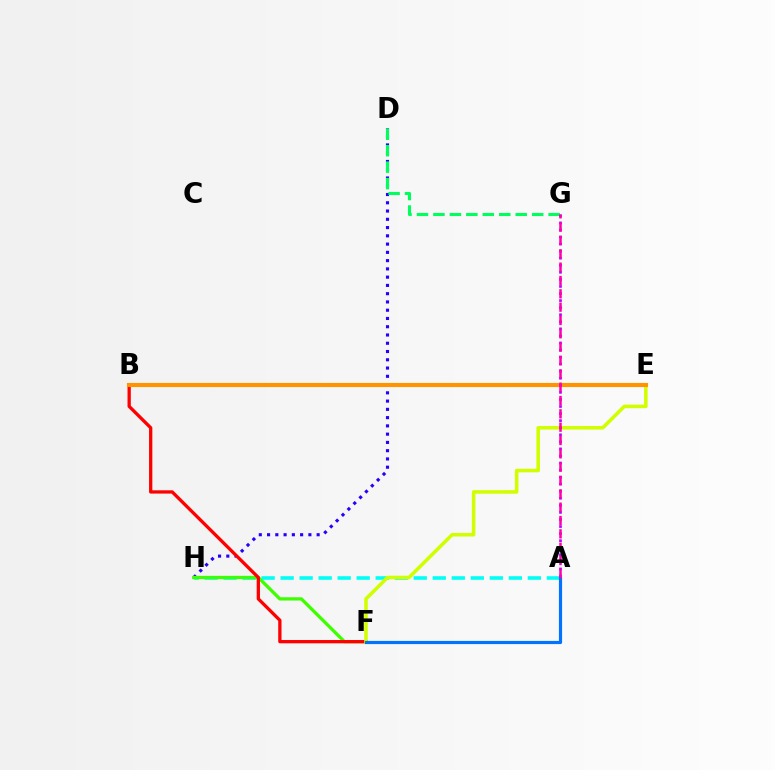{('A', 'H'): [{'color': '#00fff6', 'line_style': 'dashed', 'thickness': 2.58}], ('D', 'H'): [{'color': '#2500ff', 'line_style': 'dotted', 'thickness': 2.25}], ('F', 'H'): [{'color': '#3dff00', 'line_style': 'solid', 'thickness': 2.35}], ('B', 'F'): [{'color': '#ff0000', 'line_style': 'solid', 'thickness': 2.37}], ('E', 'F'): [{'color': '#d1ff00', 'line_style': 'solid', 'thickness': 2.56}], ('D', 'G'): [{'color': '#00ff5c', 'line_style': 'dashed', 'thickness': 2.24}], ('B', 'E'): [{'color': '#ff9400', 'line_style': 'solid', 'thickness': 2.96}], ('A', 'G'): [{'color': '#b900ff', 'line_style': 'dotted', 'thickness': 1.92}, {'color': '#ff00ac', 'line_style': 'dashed', 'thickness': 1.81}], ('A', 'F'): [{'color': '#0074ff', 'line_style': 'solid', 'thickness': 2.29}]}